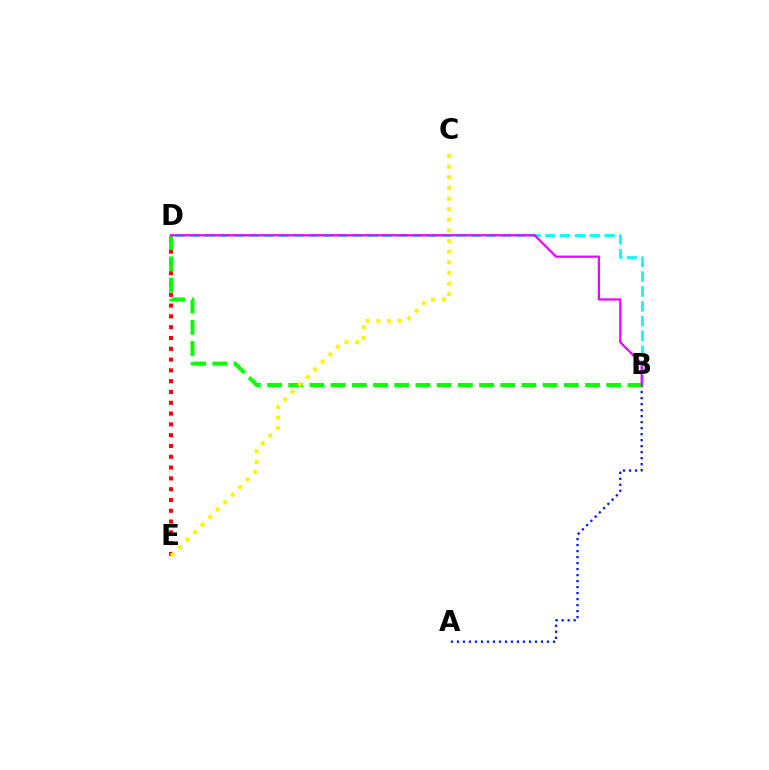{('D', 'E'): [{'color': '#ff0000', 'line_style': 'dotted', 'thickness': 2.93}], ('A', 'B'): [{'color': '#0010ff', 'line_style': 'dotted', 'thickness': 1.63}], ('B', 'D'): [{'color': '#00fff6', 'line_style': 'dashed', 'thickness': 2.01}, {'color': '#08ff00', 'line_style': 'dashed', 'thickness': 2.88}, {'color': '#ee00ff', 'line_style': 'solid', 'thickness': 1.62}], ('C', 'E'): [{'color': '#fcf500', 'line_style': 'dotted', 'thickness': 2.89}]}